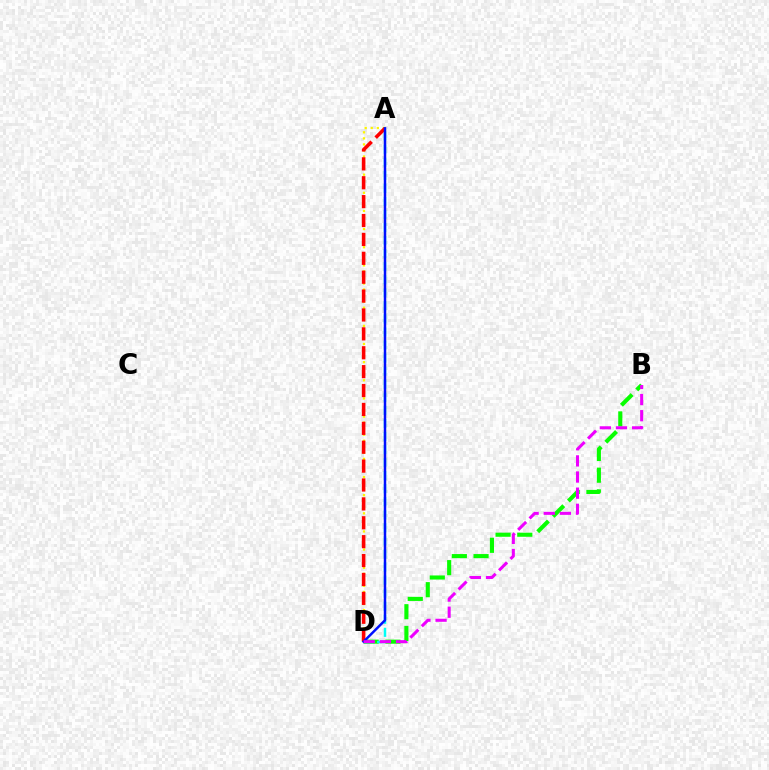{('A', 'D'): [{'color': '#fcf500', 'line_style': 'dotted', 'thickness': 1.64}, {'color': '#00fff6', 'line_style': 'dashed', 'thickness': 1.77}, {'color': '#ff0000', 'line_style': 'dashed', 'thickness': 2.57}, {'color': '#0010ff', 'line_style': 'solid', 'thickness': 1.79}], ('B', 'D'): [{'color': '#08ff00', 'line_style': 'dashed', 'thickness': 2.95}, {'color': '#ee00ff', 'line_style': 'dashed', 'thickness': 2.19}]}